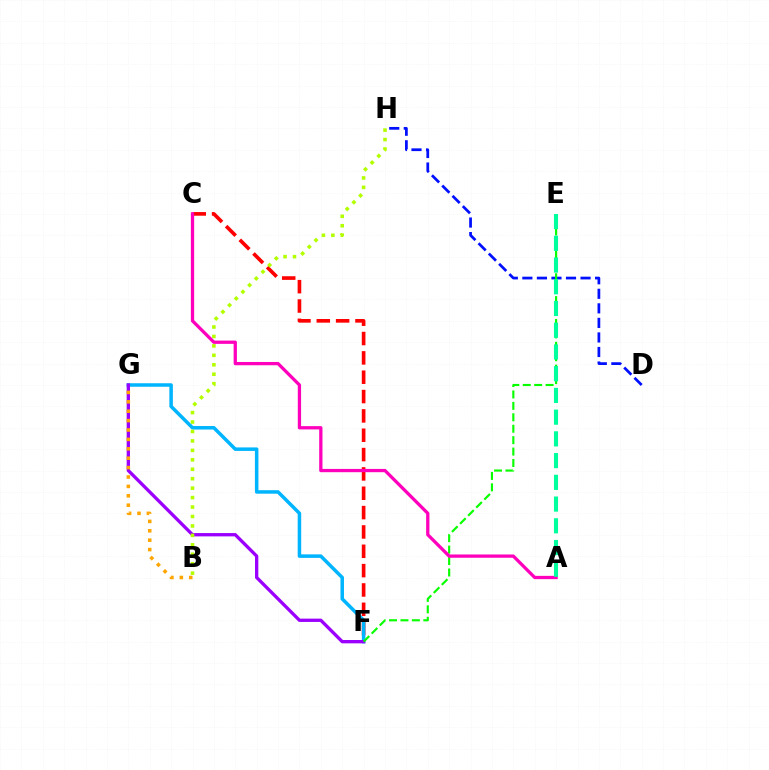{('D', 'H'): [{'color': '#0010ff', 'line_style': 'dashed', 'thickness': 1.98}], ('C', 'F'): [{'color': '#ff0000', 'line_style': 'dashed', 'thickness': 2.63}], ('F', 'G'): [{'color': '#00b5ff', 'line_style': 'solid', 'thickness': 2.53}, {'color': '#9b00ff', 'line_style': 'solid', 'thickness': 2.39}], ('B', 'G'): [{'color': '#ffa500', 'line_style': 'dotted', 'thickness': 2.55}], ('B', 'H'): [{'color': '#b3ff00', 'line_style': 'dotted', 'thickness': 2.57}], ('E', 'F'): [{'color': '#08ff00', 'line_style': 'dashed', 'thickness': 1.55}], ('A', 'C'): [{'color': '#ff00bd', 'line_style': 'solid', 'thickness': 2.36}], ('A', 'E'): [{'color': '#00ff9d', 'line_style': 'dashed', 'thickness': 2.95}]}